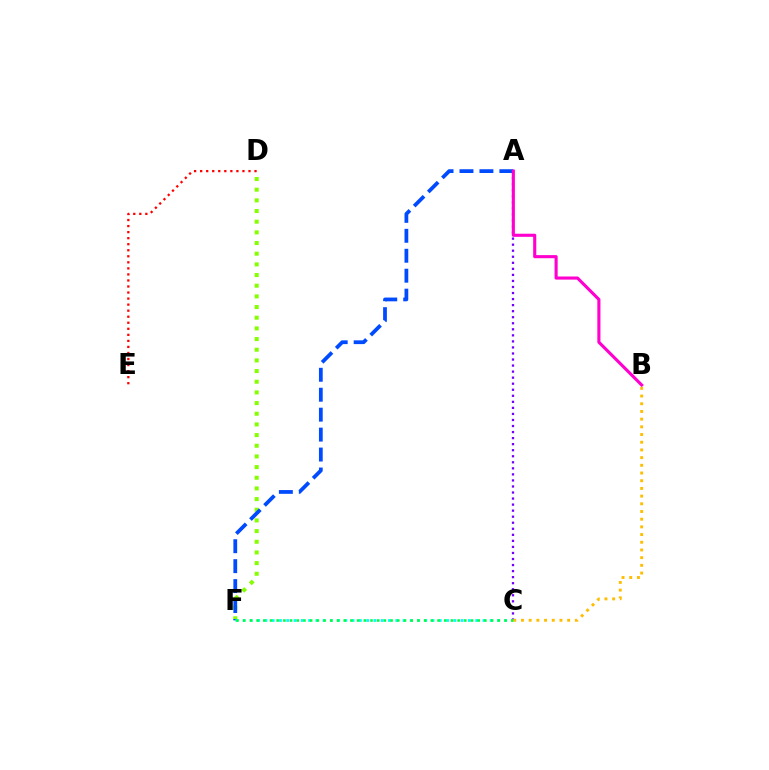{('D', 'F'): [{'color': '#84ff00', 'line_style': 'dotted', 'thickness': 2.9}], ('A', 'C'): [{'color': '#7200ff', 'line_style': 'dotted', 'thickness': 1.64}], ('A', 'F'): [{'color': '#004bff', 'line_style': 'dashed', 'thickness': 2.71}], ('A', 'B'): [{'color': '#ff00cf', 'line_style': 'solid', 'thickness': 2.24}], ('C', 'F'): [{'color': '#00fff6', 'line_style': 'dotted', 'thickness': 1.97}, {'color': '#00ff39', 'line_style': 'dotted', 'thickness': 1.82}], ('D', 'E'): [{'color': '#ff0000', 'line_style': 'dotted', 'thickness': 1.64}], ('B', 'C'): [{'color': '#ffbd00', 'line_style': 'dotted', 'thickness': 2.09}]}